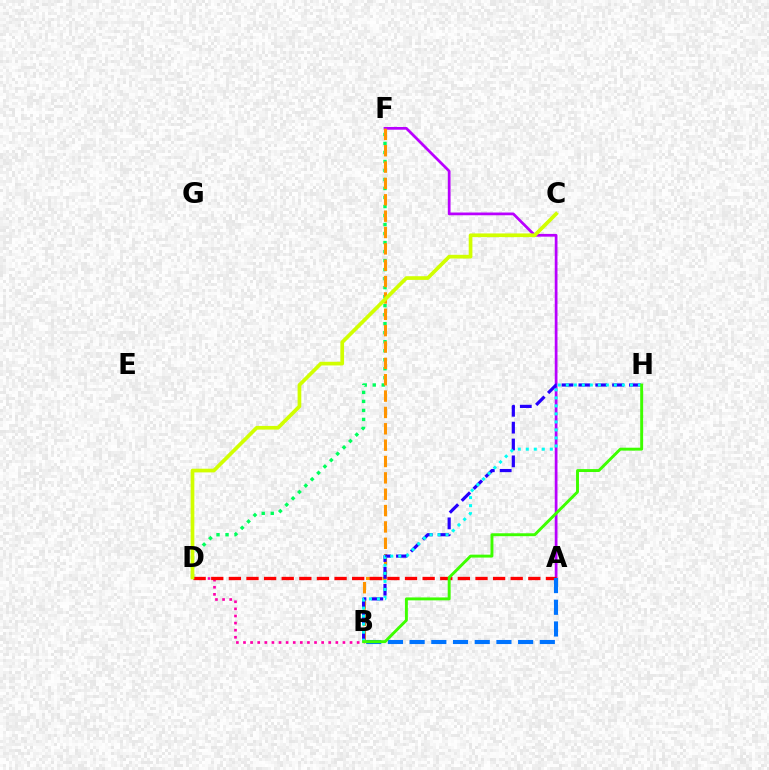{('A', 'F'): [{'color': '#b900ff', 'line_style': 'solid', 'thickness': 1.97}], ('B', 'D'): [{'color': '#ff00ac', 'line_style': 'dotted', 'thickness': 1.93}], ('D', 'F'): [{'color': '#00ff5c', 'line_style': 'dotted', 'thickness': 2.45}], ('B', 'F'): [{'color': '#ff9400', 'line_style': 'dashed', 'thickness': 2.22}], ('A', 'D'): [{'color': '#ff0000', 'line_style': 'dashed', 'thickness': 2.39}], ('A', 'B'): [{'color': '#0074ff', 'line_style': 'dashed', 'thickness': 2.95}], ('B', 'H'): [{'color': '#2500ff', 'line_style': 'dashed', 'thickness': 2.29}, {'color': '#00fff6', 'line_style': 'dotted', 'thickness': 2.18}, {'color': '#3dff00', 'line_style': 'solid', 'thickness': 2.1}], ('C', 'D'): [{'color': '#d1ff00', 'line_style': 'solid', 'thickness': 2.66}]}